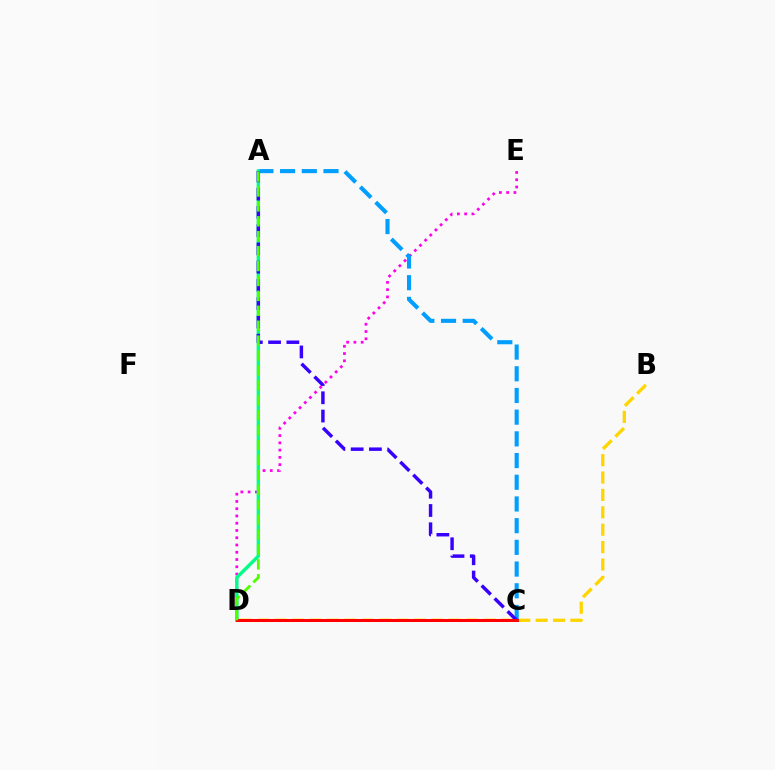{('D', 'E'): [{'color': '#ff00ed', 'line_style': 'dotted', 'thickness': 1.97}], ('B', 'D'): [{'color': '#ffd500', 'line_style': 'dashed', 'thickness': 2.36}], ('A', 'C'): [{'color': '#009eff', 'line_style': 'dashed', 'thickness': 2.95}, {'color': '#3700ff', 'line_style': 'dashed', 'thickness': 2.48}], ('A', 'D'): [{'color': '#00ff86', 'line_style': 'solid', 'thickness': 2.45}, {'color': '#4fff00', 'line_style': 'dashed', 'thickness': 2.03}], ('C', 'D'): [{'color': '#ff0000', 'line_style': 'solid', 'thickness': 2.17}]}